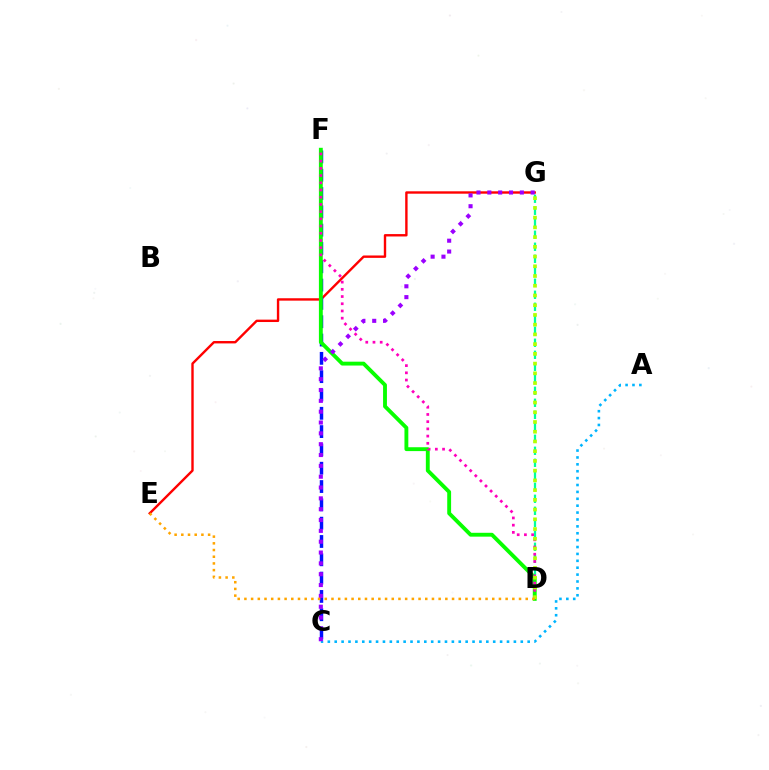{('D', 'G'): [{'color': '#00ff9d', 'line_style': 'dashed', 'thickness': 1.63}, {'color': '#b3ff00', 'line_style': 'dotted', 'thickness': 2.64}], ('E', 'G'): [{'color': '#ff0000', 'line_style': 'solid', 'thickness': 1.72}], ('C', 'F'): [{'color': '#0010ff', 'line_style': 'dashed', 'thickness': 2.49}], ('D', 'F'): [{'color': '#08ff00', 'line_style': 'solid', 'thickness': 2.78}, {'color': '#ff00bd', 'line_style': 'dotted', 'thickness': 1.96}], ('A', 'C'): [{'color': '#00b5ff', 'line_style': 'dotted', 'thickness': 1.87}], ('C', 'G'): [{'color': '#9b00ff', 'line_style': 'dotted', 'thickness': 2.94}], ('D', 'E'): [{'color': '#ffa500', 'line_style': 'dotted', 'thickness': 1.82}]}